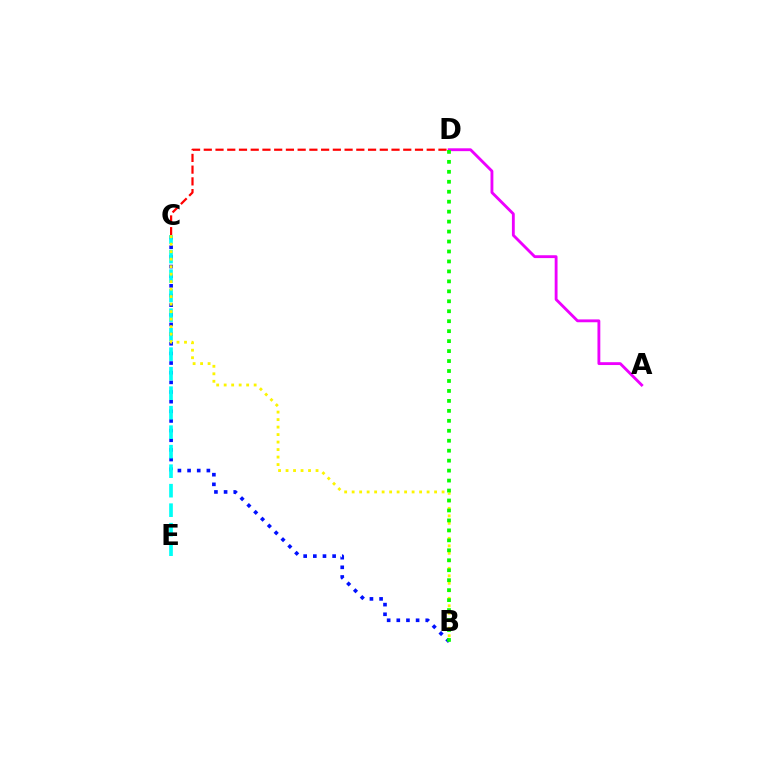{('C', 'D'): [{'color': '#ff0000', 'line_style': 'dashed', 'thickness': 1.59}], ('B', 'C'): [{'color': '#0010ff', 'line_style': 'dotted', 'thickness': 2.62}, {'color': '#fcf500', 'line_style': 'dotted', 'thickness': 2.04}], ('C', 'E'): [{'color': '#00fff6', 'line_style': 'dashed', 'thickness': 2.65}], ('A', 'D'): [{'color': '#ee00ff', 'line_style': 'solid', 'thickness': 2.05}], ('B', 'D'): [{'color': '#08ff00', 'line_style': 'dotted', 'thickness': 2.71}]}